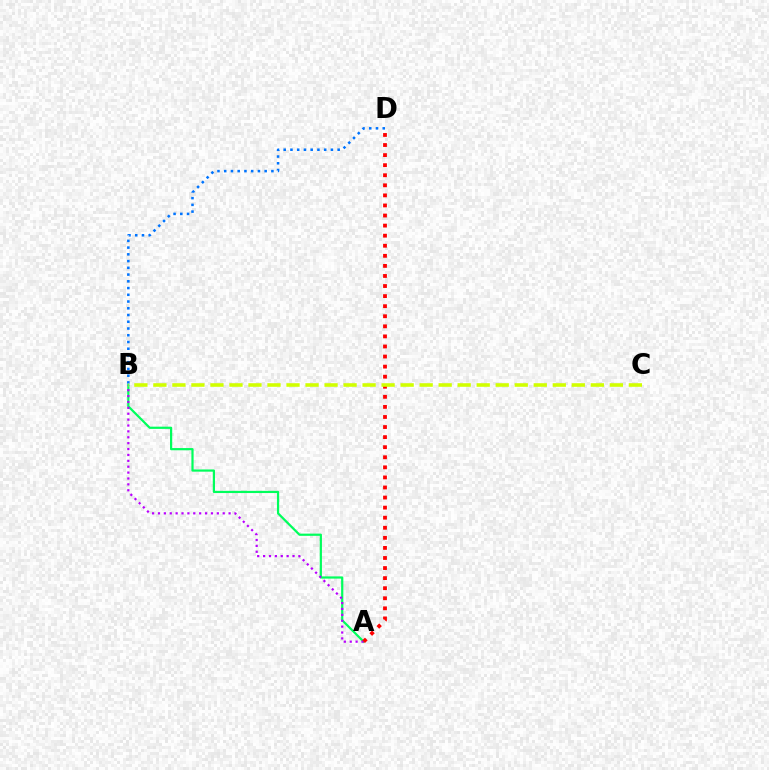{('B', 'D'): [{'color': '#0074ff', 'line_style': 'dotted', 'thickness': 1.83}], ('A', 'B'): [{'color': '#00ff5c', 'line_style': 'solid', 'thickness': 1.59}, {'color': '#b900ff', 'line_style': 'dotted', 'thickness': 1.6}], ('A', 'D'): [{'color': '#ff0000', 'line_style': 'dotted', 'thickness': 2.74}], ('B', 'C'): [{'color': '#d1ff00', 'line_style': 'dashed', 'thickness': 2.58}]}